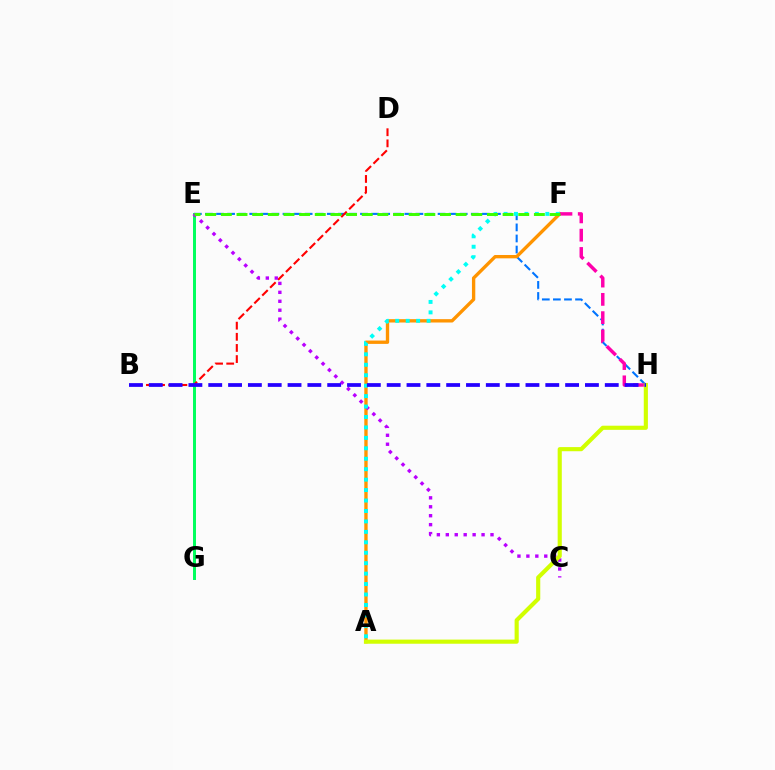{('E', 'H'): [{'color': '#0074ff', 'line_style': 'dashed', 'thickness': 1.5}], ('A', 'F'): [{'color': '#ff9400', 'line_style': 'solid', 'thickness': 2.41}, {'color': '#00fff6', 'line_style': 'dotted', 'thickness': 2.84}], ('E', 'G'): [{'color': '#00ff5c', 'line_style': 'solid', 'thickness': 2.14}], ('F', 'H'): [{'color': '#ff00ac', 'line_style': 'dashed', 'thickness': 2.48}], ('B', 'D'): [{'color': '#ff0000', 'line_style': 'dashed', 'thickness': 1.51}], ('C', 'E'): [{'color': '#b900ff', 'line_style': 'dotted', 'thickness': 2.43}], ('A', 'H'): [{'color': '#d1ff00', 'line_style': 'solid', 'thickness': 2.97}], ('E', 'F'): [{'color': '#3dff00', 'line_style': 'dashed', 'thickness': 2.13}], ('B', 'H'): [{'color': '#2500ff', 'line_style': 'dashed', 'thickness': 2.69}]}